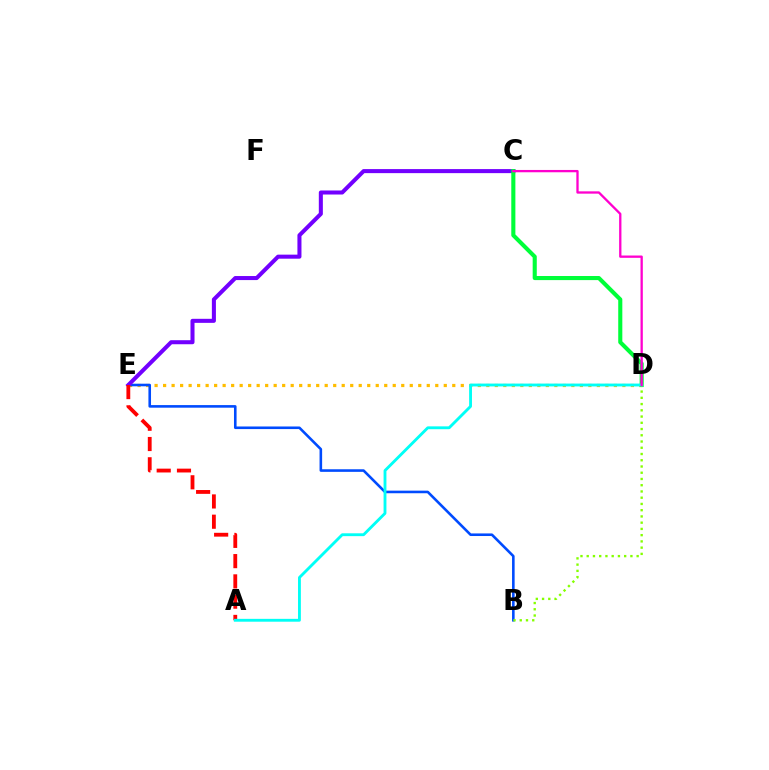{('D', 'E'): [{'color': '#ffbd00', 'line_style': 'dotted', 'thickness': 2.31}], ('B', 'E'): [{'color': '#004bff', 'line_style': 'solid', 'thickness': 1.87}], ('C', 'E'): [{'color': '#7200ff', 'line_style': 'solid', 'thickness': 2.91}], ('C', 'D'): [{'color': '#00ff39', 'line_style': 'solid', 'thickness': 2.95}, {'color': '#ff00cf', 'line_style': 'solid', 'thickness': 1.66}], ('A', 'E'): [{'color': '#ff0000', 'line_style': 'dashed', 'thickness': 2.75}], ('B', 'D'): [{'color': '#84ff00', 'line_style': 'dotted', 'thickness': 1.7}], ('A', 'D'): [{'color': '#00fff6', 'line_style': 'solid', 'thickness': 2.05}]}